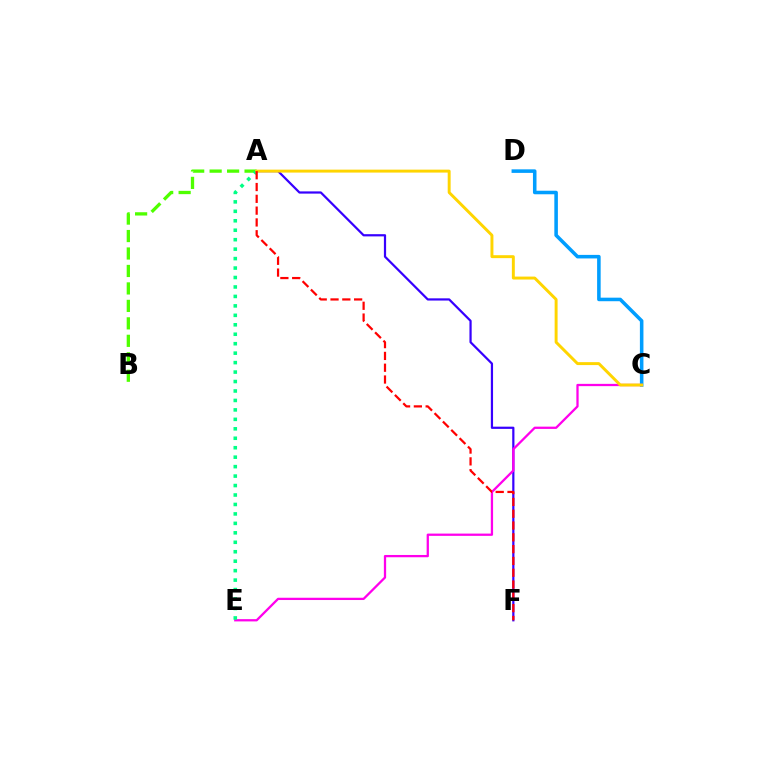{('A', 'F'): [{'color': '#3700ff', 'line_style': 'solid', 'thickness': 1.6}, {'color': '#ff0000', 'line_style': 'dashed', 'thickness': 1.6}], ('C', 'D'): [{'color': '#009eff', 'line_style': 'solid', 'thickness': 2.55}], ('C', 'E'): [{'color': '#ff00ed', 'line_style': 'solid', 'thickness': 1.64}], ('A', 'B'): [{'color': '#4fff00', 'line_style': 'dashed', 'thickness': 2.37}], ('A', 'E'): [{'color': '#00ff86', 'line_style': 'dotted', 'thickness': 2.57}], ('A', 'C'): [{'color': '#ffd500', 'line_style': 'solid', 'thickness': 2.12}]}